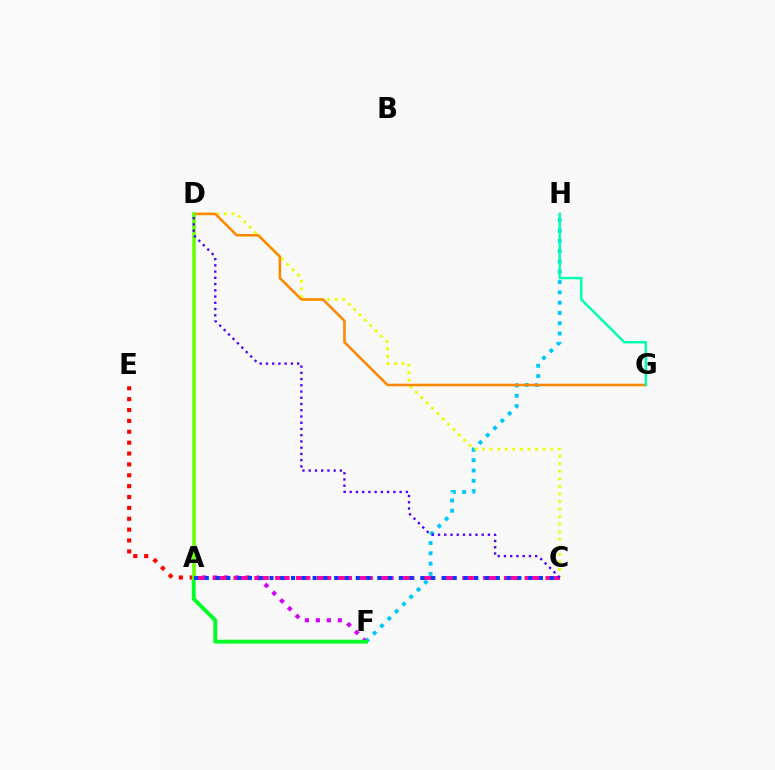{('F', 'H'): [{'color': '#00c7ff', 'line_style': 'dotted', 'thickness': 2.8}], ('A', 'E'): [{'color': '#ff0000', 'line_style': 'dotted', 'thickness': 2.95}], ('A', 'F'): [{'color': '#d600ff', 'line_style': 'dotted', 'thickness': 2.98}, {'color': '#00ff27', 'line_style': 'solid', 'thickness': 2.78}], ('C', 'D'): [{'color': '#eeff00', 'line_style': 'dotted', 'thickness': 2.05}, {'color': '#4f00ff', 'line_style': 'dotted', 'thickness': 1.69}], ('D', 'G'): [{'color': '#ff8800', 'line_style': 'solid', 'thickness': 1.85}], ('A', 'D'): [{'color': '#66ff00', 'line_style': 'solid', 'thickness': 2.55}], ('A', 'C'): [{'color': '#ff00a0', 'line_style': 'dashed', 'thickness': 2.83}, {'color': '#003fff', 'line_style': 'dotted', 'thickness': 2.93}], ('G', 'H'): [{'color': '#00ffaf', 'line_style': 'solid', 'thickness': 1.76}]}